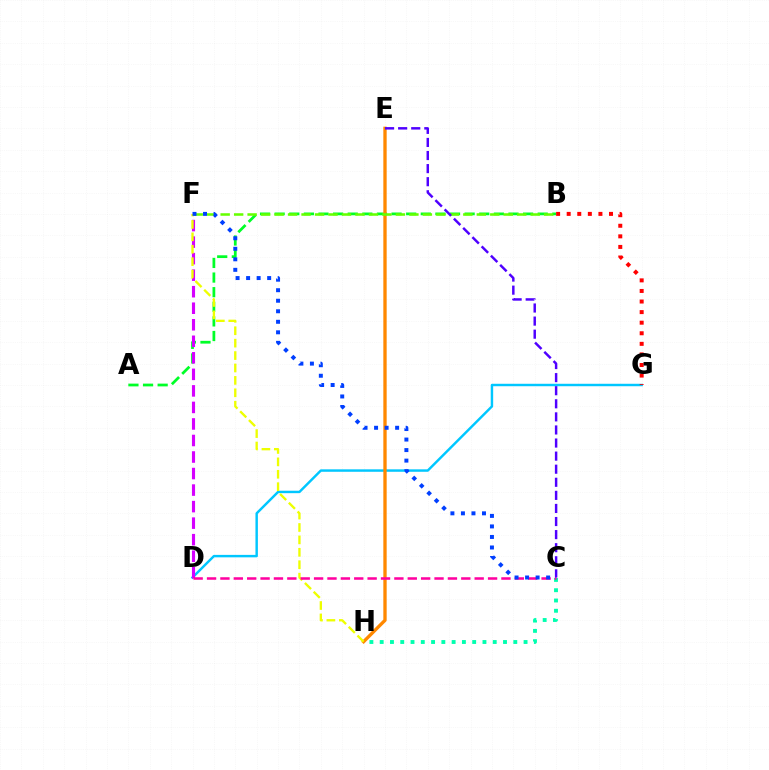{('A', 'B'): [{'color': '#00ff27', 'line_style': 'dashed', 'thickness': 1.99}], ('D', 'G'): [{'color': '#00c7ff', 'line_style': 'solid', 'thickness': 1.76}], ('D', 'F'): [{'color': '#d600ff', 'line_style': 'dashed', 'thickness': 2.25}], ('B', 'G'): [{'color': '#ff0000', 'line_style': 'dotted', 'thickness': 2.87}], ('E', 'H'): [{'color': '#ff8800', 'line_style': 'solid', 'thickness': 2.4}], ('F', 'H'): [{'color': '#eeff00', 'line_style': 'dashed', 'thickness': 1.69}], ('C', 'H'): [{'color': '#00ffaf', 'line_style': 'dotted', 'thickness': 2.79}], ('B', 'F'): [{'color': '#66ff00', 'line_style': 'dashed', 'thickness': 1.83}], ('C', 'D'): [{'color': '#ff00a0', 'line_style': 'dashed', 'thickness': 1.82}], ('C', 'F'): [{'color': '#003fff', 'line_style': 'dotted', 'thickness': 2.86}], ('C', 'E'): [{'color': '#4f00ff', 'line_style': 'dashed', 'thickness': 1.78}]}